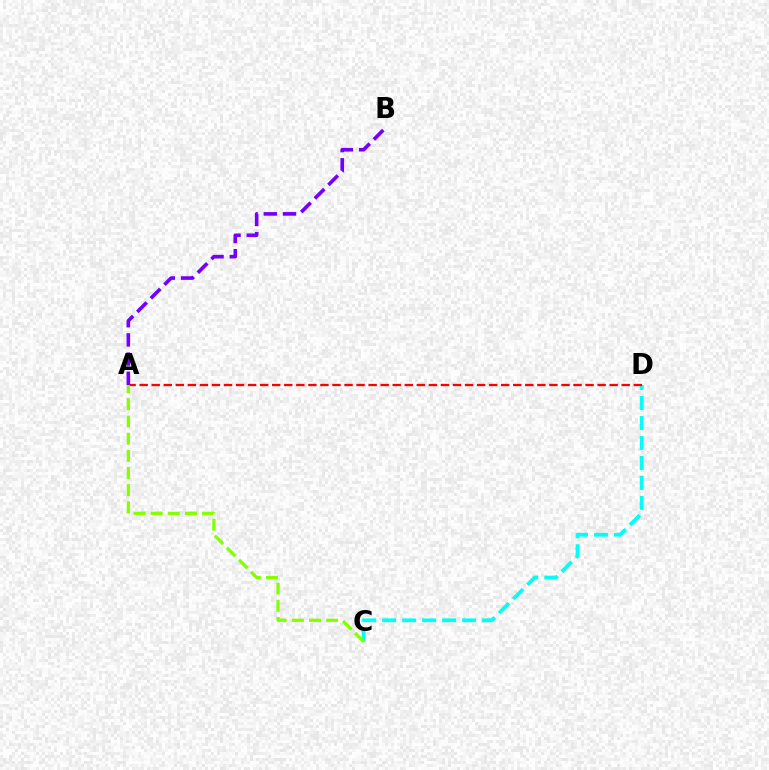{('C', 'D'): [{'color': '#00fff6', 'line_style': 'dashed', 'thickness': 2.71}], ('A', 'D'): [{'color': '#ff0000', 'line_style': 'dashed', 'thickness': 1.64}], ('A', 'B'): [{'color': '#7200ff', 'line_style': 'dashed', 'thickness': 2.61}], ('A', 'C'): [{'color': '#84ff00', 'line_style': 'dashed', 'thickness': 2.33}]}